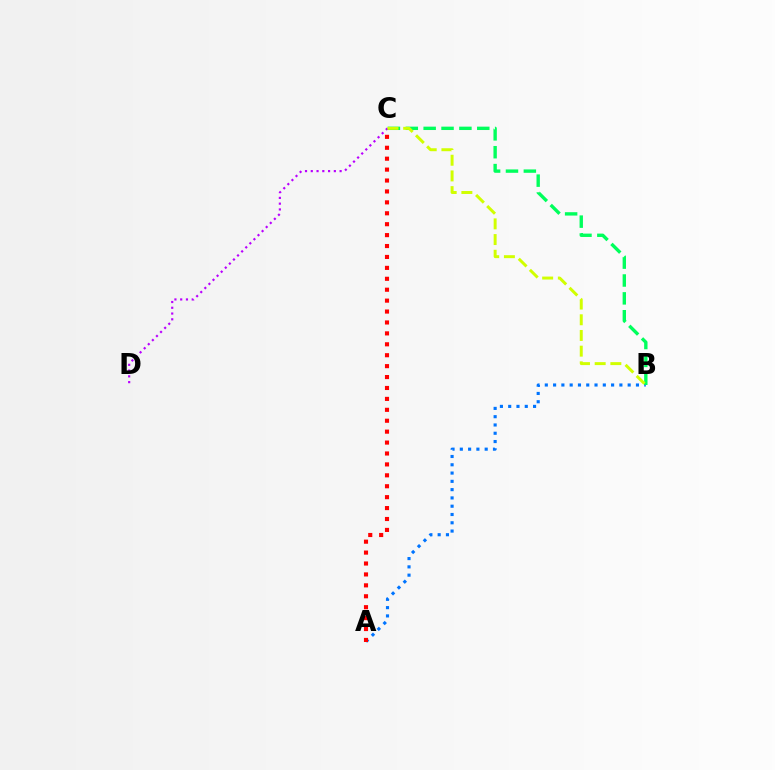{('A', 'B'): [{'color': '#0074ff', 'line_style': 'dotted', 'thickness': 2.25}], ('A', 'C'): [{'color': '#ff0000', 'line_style': 'dotted', 'thickness': 2.97}], ('B', 'C'): [{'color': '#00ff5c', 'line_style': 'dashed', 'thickness': 2.43}, {'color': '#d1ff00', 'line_style': 'dashed', 'thickness': 2.13}], ('C', 'D'): [{'color': '#b900ff', 'line_style': 'dotted', 'thickness': 1.57}]}